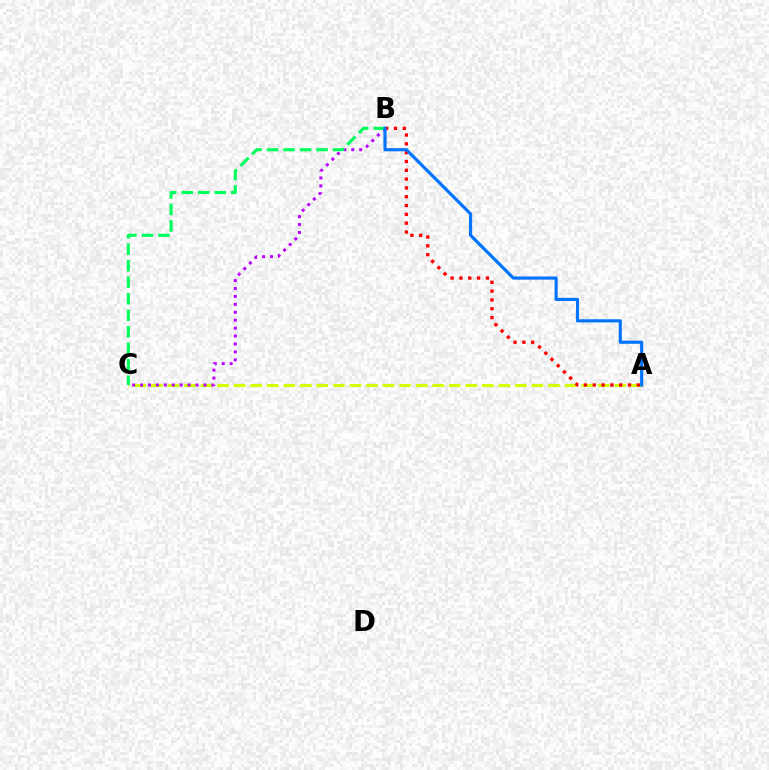{('A', 'C'): [{'color': '#d1ff00', 'line_style': 'dashed', 'thickness': 2.25}], ('B', 'C'): [{'color': '#b900ff', 'line_style': 'dotted', 'thickness': 2.15}, {'color': '#00ff5c', 'line_style': 'dashed', 'thickness': 2.24}], ('A', 'B'): [{'color': '#ff0000', 'line_style': 'dotted', 'thickness': 2.39}, {'color': '#0074ff', 'line_style': 'solid', 'thickness': 2.27}]}